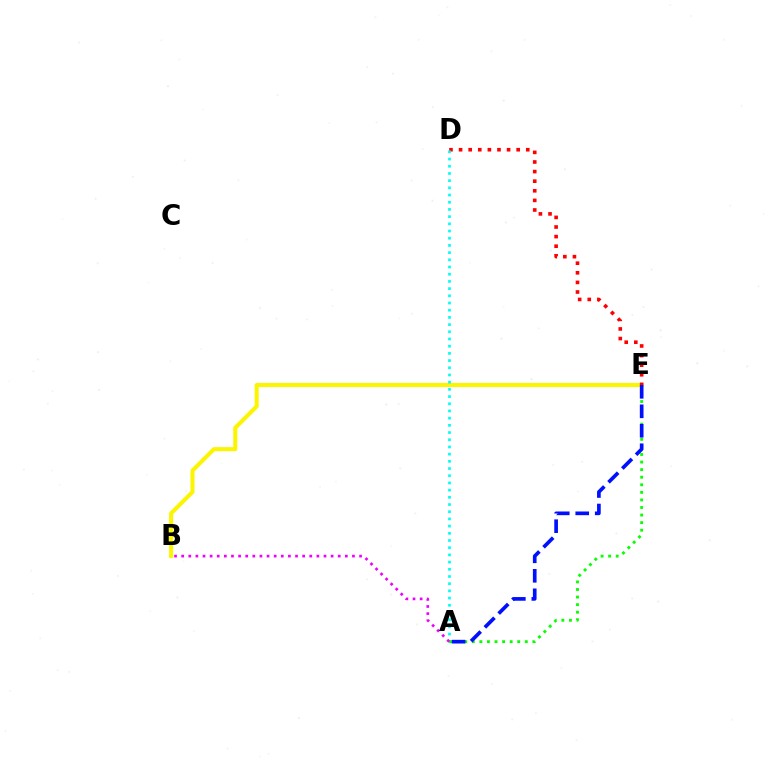{('B', 'E'): [{'color': '#fcf500', 'line_style': 'solid', 'thickness': 2.91}], ('D', 'E'): [{'color': '#ff0000', 'line_style': 'dotted', 'thickness': 2.61}], ('A', 'D'): [{'color': '#00fff6', 'line_style': 'dotted', 'thickness': 1.96}], ('A', 'E'): [{'color': '#08ff00', 'line_style': 'dotted', 'thickness': 2.06}, {'color': '#0010ff', 'line_style': 'dashed', 'thickness': 2.65}], ('A', 'B'): [{'color': '#ee00ff', 'line_style': 'dotted', 'thickness': 1.93}]}